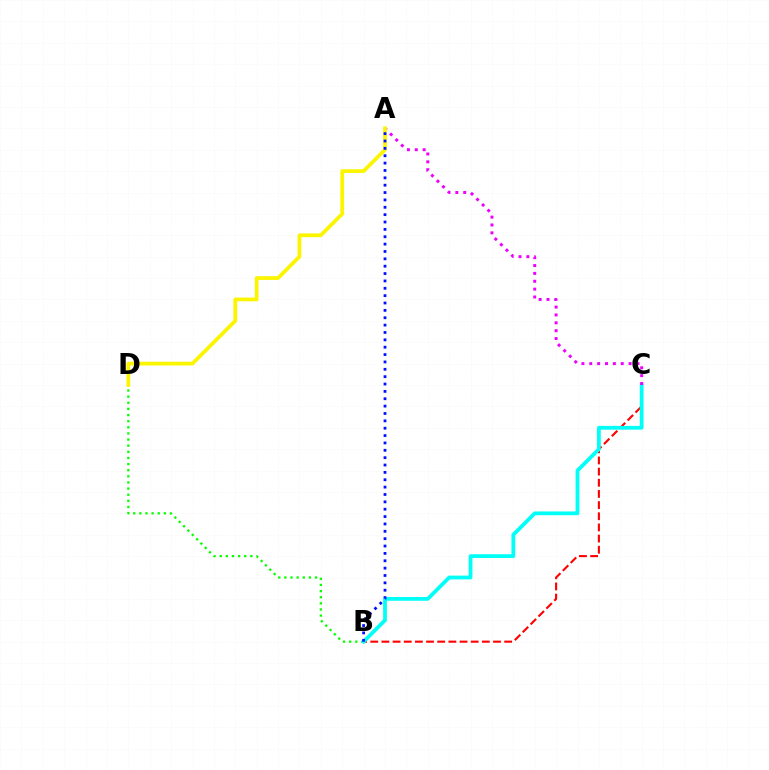{('B', 'C'): [{'color': '#ff0000', 'line_style': 'dashed', 'thickness': 1.52}, {'color': '#00fff6', 'line_style': 'solid', 'thickness': 2.72}], ('B', 'D'): [{'color': '#08ff00', 'line_style': 'dotted', 'thickness': 1.67}], ('A', 'C'): [{'color': '#ee00ff', 'line_style': 'dotted', 'thickness': 2.14}], ('A', 'D'): [{'color': '#fcf500', 'line_style': 'solid', 'thickness': 2.7}], ('A', 'B'): [{'color': '#0010ff', 'line_style': 'dotted', 'thickness': 2.0}]}